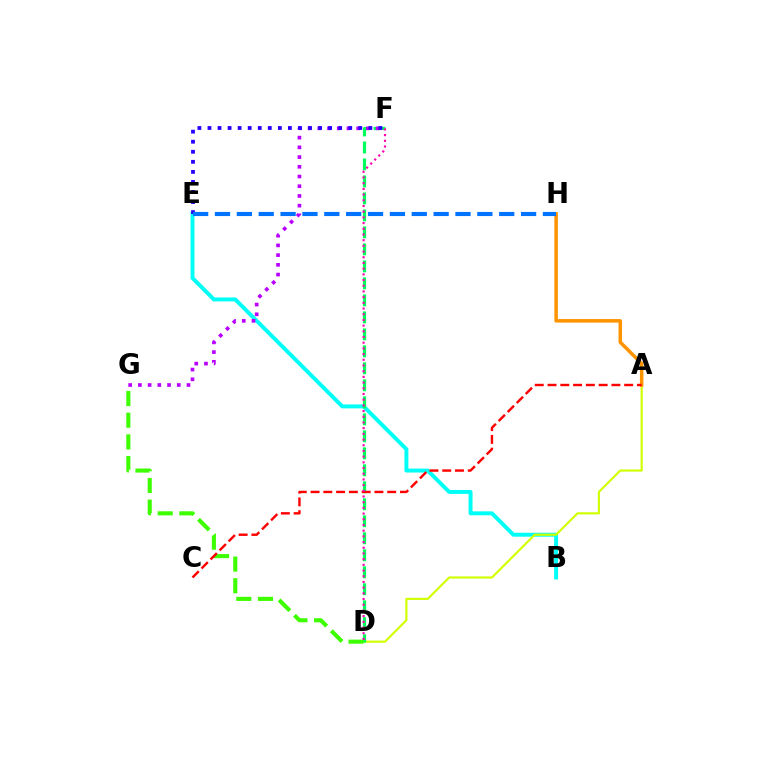{('B', 'E'): [{'color': '#00fff6', 'line_style': 'solid', 'thickness': 2.84}], ('A', 'D'): [{'color': '#d1ff00', 'line_style': 'solid', 'thickness': 1.55}], ('D', 'F'): [{'color': '#00ff5c', 'line_style': 'dashed', 'thickness': 2.31}, {'color': '#ff00ac', 'line_style': 'dotted', 'thickness': 1.55}], ('F', 'G'): [{'color': '#b900ff', 'line_style': 'dotted', 'thickness': 2.64}], ('A', 'H'): [{'color': '#ff9400', 'line_style': 'solid', 'thickness': 2.53}], ('D', 'G'): [{'color': '#3dff00', 'line_style': 'dashed', 'thickness': 2.94}], ('A', 'C'): [{'color': '#ff0000', 'line_style': 'dashed', 'thickness': 1.74}], ('E', 'F'): [{'color': '#2500ff', 'line_style': 'dotted', 'thickness': 2.73}], ('E', 'H'): [{'color': '#0074ff', 'line_style': 'dashed', 'thickness': 2.97}]}